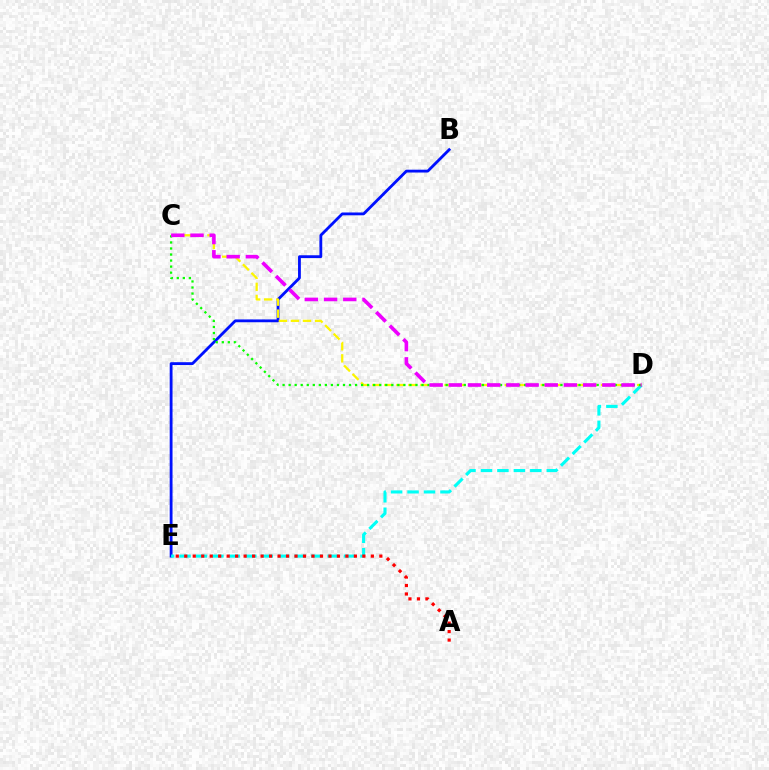{('B', 'E'): [{'color': '#0010ff', 'line_style': 'solid', 'thickness': 2.03}], ('D', 'E'): [{'color': '#00fff6', 'line_style': 'dashed', 'thickness': 2.24}], ('C', 'D'): [{'color': '#fcf500', 'line_style': 'dashed', 'thickness': 1.64}, {'color': '#08ff00', 'line_style': 'dotted', 'thickness': 1.64}, {'color': '#ee00ff', 'line_style': 'dashed', 'thickness': 2.61}], ('A', 'E'): [{'color': '#ff0000', 'line_style': 'dotted', 'thickness': 2.3}]}